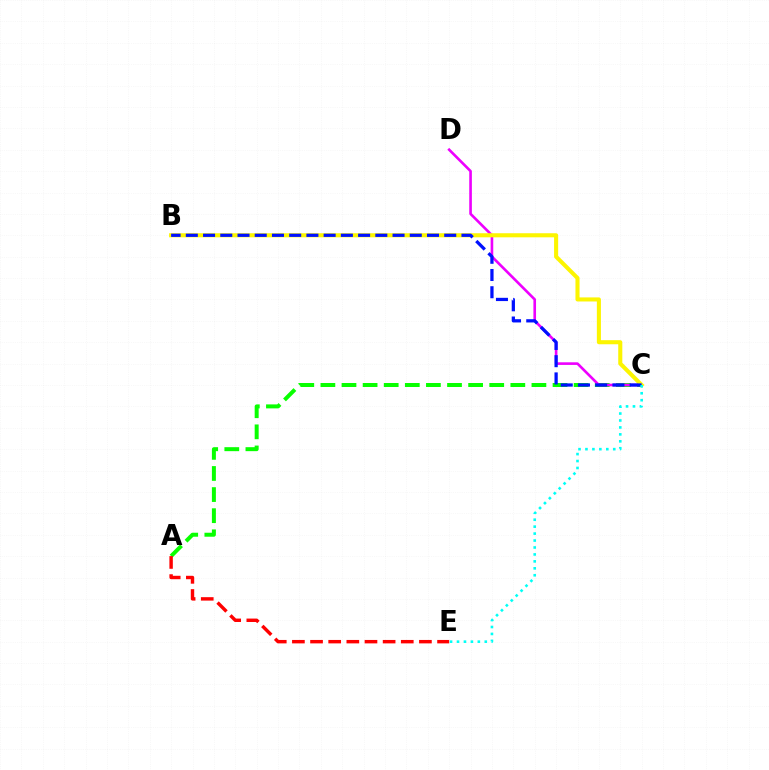{('A', 'C'): [{'color': '#08ff00', 'line_style': 'dashed', 'thickness': 2.87}], ('C', 'D'): [{'color': '#ee00ff', 'line_style': 'solid', 'thickness': 1.89}], ('B', 'C'): [{'color': '#fcf500', 'line_style': 'solid', 'thickness': 2.93}, {'color': '#0010ff', 'line_style': 'dashed', 'thickness': 2.34}], ('A', 'E'): [{'color': '#ff0000', 'line_style': 'dashed', 'thickness': 2.46}], ('C', 'E'): [{'color': '#00fff6', 'line_style': 'dotted', 'thickness': 1.89}]}